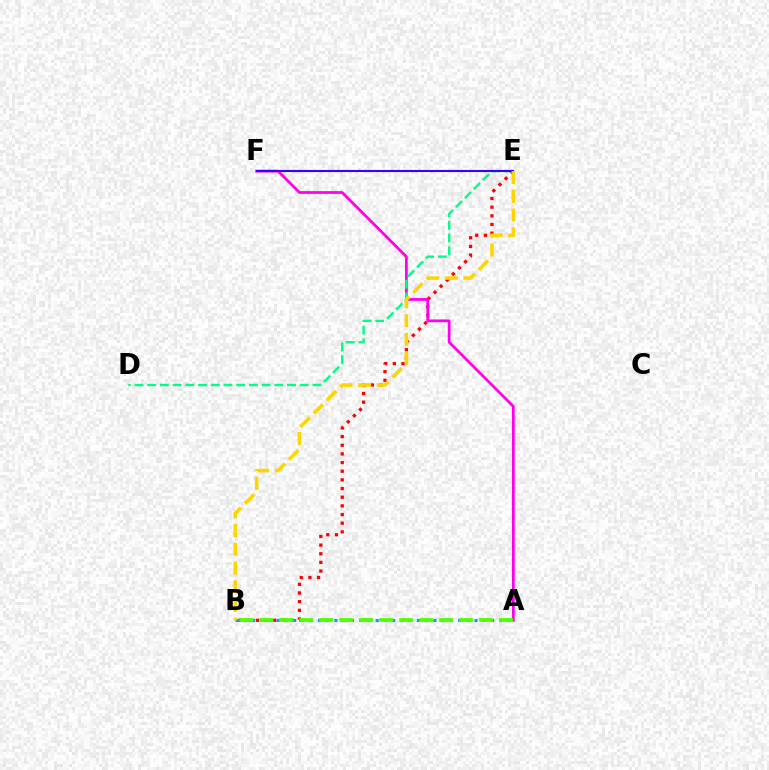{('B', 'E'): [{'color': '#ff0000', 'line_style': 'dotted', 'thickness': 2.35}, {'color': '#ffd500', 'line_style': 'dashed', 'thickness': 2.54}], ('A', 'F'): [{'color': '#ff00ed', 'line_style': 'solid', 'thickness': 1.99}], ('A', 'B'): [{'color': '#009eff', 'line_style': 'dotted', 'thickness': 2.24}, {'color': '#4fff00', 'line_style': 'dashed', 'thickness': 2.71}], ('D', 'E'): [{'color': '#00ff86', 'line_style': 'dashed', 'thickness': 1.73}], ('E', 'F'): [{'color': '#3700ff', 'line_style': 'solid', 'thickness': 1.52}]}